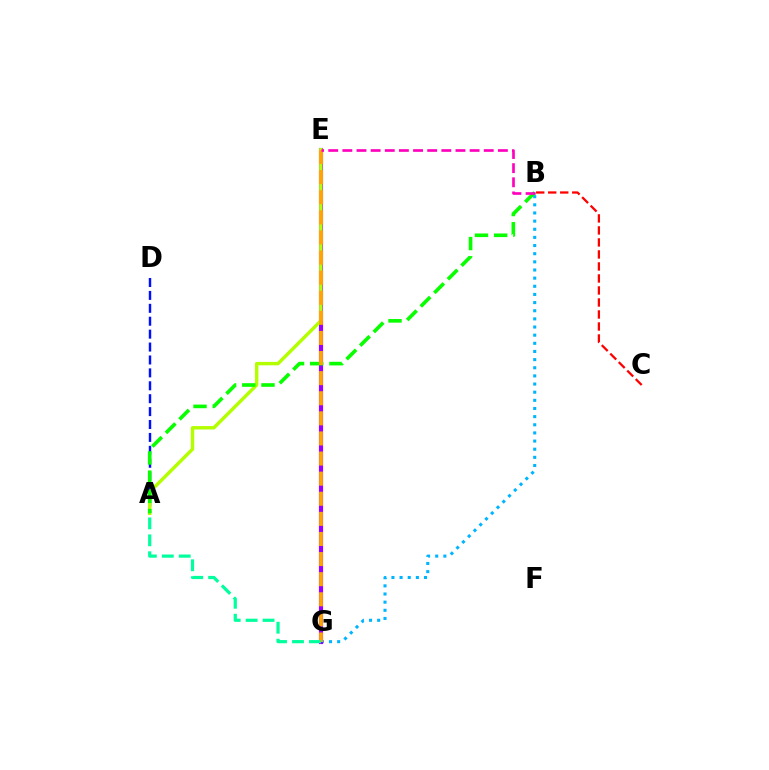{('B', 'C'): [{'color': '#ff0000', 'line_style': 'dashed', 'thickness': 1.63}], ('A', 'D'): [{'color': '#0010ff', 'line_style': 'dashed', 'thickness': 1.75}], ('B', 'G'): [{'color': '#00b5ff', 'line_style': 'dotted', 'thickness': 2.21}], ('E', 'G'): [{'color': '#9b00ff', 'line_style': 'solid', 'thickness': 2.98}, {'color': '#ffa500', 'line_style': 'dashed', 'thickness': 2.73}], ('A', 'E'): [{'color': '#b3ff00', 'line_style': 'solid', 'thickness': 2.46}], ('A', 'B'): [{'color': '#08ff00', 'line_style': 'dashed', 'thickness': 2.61}], ('B', 'E'): [{'color': '#ff00bd', 'line_style': 'dashed', 'thickness': 1.92}], ('A', 'G'): [{'color': '#00ff9d', 'line_style': 'dashed', 'thickness': 2.3}]}